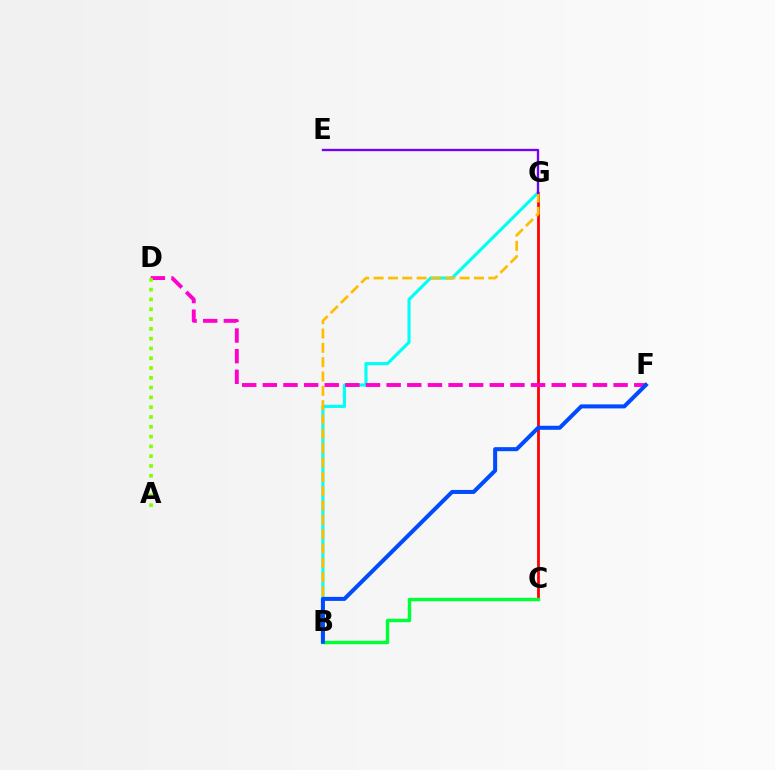{('B', 'G'): [{'color': '#00fff6', 'line_style': 'solid', 'thickness': 2.25}, {'color': '#ffbd00', 'line_style': 'dashed', 'thickness': 1.95}], ('C', 'G'): [{'color': '#ff0000', 'line_style': 'solid', 'thickness': 2.0}], ('D', 'F'): [{'color': '#ff00cf', 'line_style': 'dashed', 'thickness': 2.8}], ('A', 'D'): [{'color': '#84ff00', 'line_style': 'dotted', 'thickness': 2.66}], ('E', 'G'): [{'color': '#7200ff', 'line_style': 'solid', 'thickness': 1.67}], ('B', 'C'): [{'color': '#00ff39', 'line_style': 'solid', 'thickness': 2.49}], ('B', 'F'): [{'color': '#004bff', 'line_style': 'solid', 'thickness': 2.9}]}